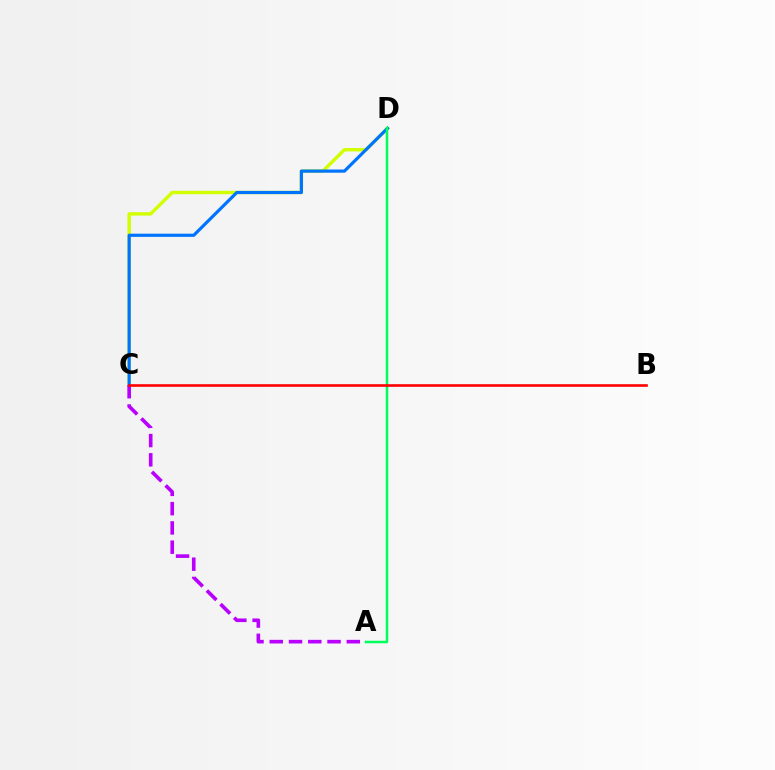{('C', 'D'): [{'color': '#d1ff00', 'line_style': 'solid', 'thickness': 2.45}, {'color': '#0074ff', 'line_style': 'solid', 'thickness': 2.29}], ('A', 'C'): [{'color': '#b900ff', 'line_style': 'dashed', 'thickness': 2.62}], ('A', 'D'): [{'color': '#00ff5c', 'line_style': 'solid', 'thickness': 1.8}], ('B', 'C'): [{'color': '#ff0000', 'line_style': 'solid', 'thickness': 1.89}]}